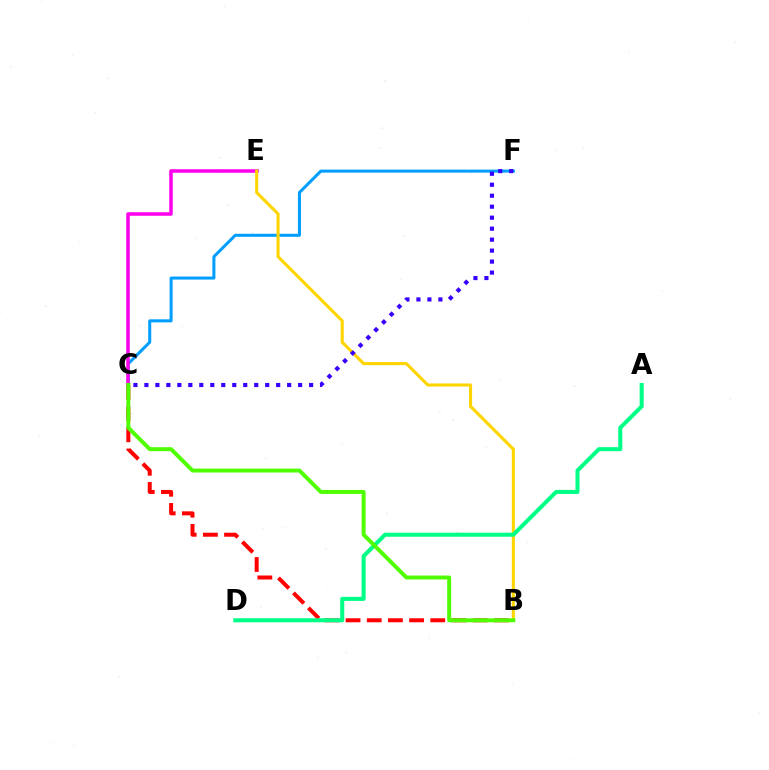{('C', 'F'): [{'color': '#009eff', 'line_style': 'solid', 'thickness': 2.17}, {'color': '#3700ff', 'line_style': 'dotted', 'thickness': 2.98}], ('C', 'E'): [{'color': '#ff00ed', 'line_style': 'solid', 'thickness': 2.54}], ('B', 'C'): [{'color': '#ff0000', 'line_style': 'dashed', 'thickness': 2.88}, {'color': '#4fff00', 'line_style': 'solid', 'thickness': 2.85}], ('B', 'E'): [{'color': '#ffd500', 'line_style': 'solid', 'thickness': 2.22}], ('A', 'D'): [{'color': '#00ff86', 'line_style': 'solid', 'thickness': 2.92}]}